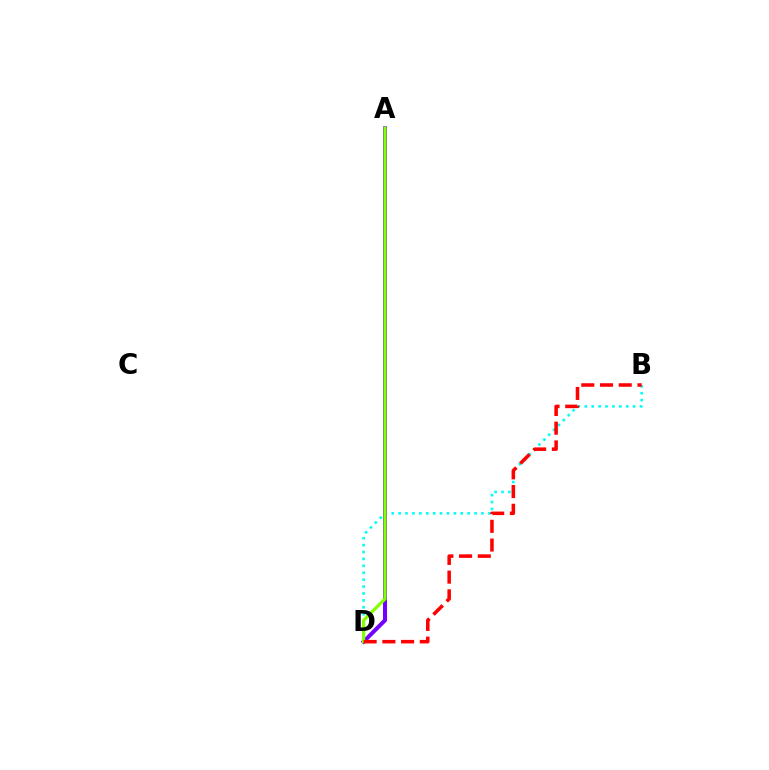{('B', 'D'): [{'color': '#00fff6', 'line_style': 'dotted', 'thickness': 1.88}, {'color': '#ff0000', 'line_style': 'dashed', 'thickness': 2.54}], ('A', 'D'): [{'color': '#7200ff', 'line_style': 'solid', 'thickness': 2.89}, {'color': '#84ff00', 'line_style': 'solid', 'thickness': 2.31}]}